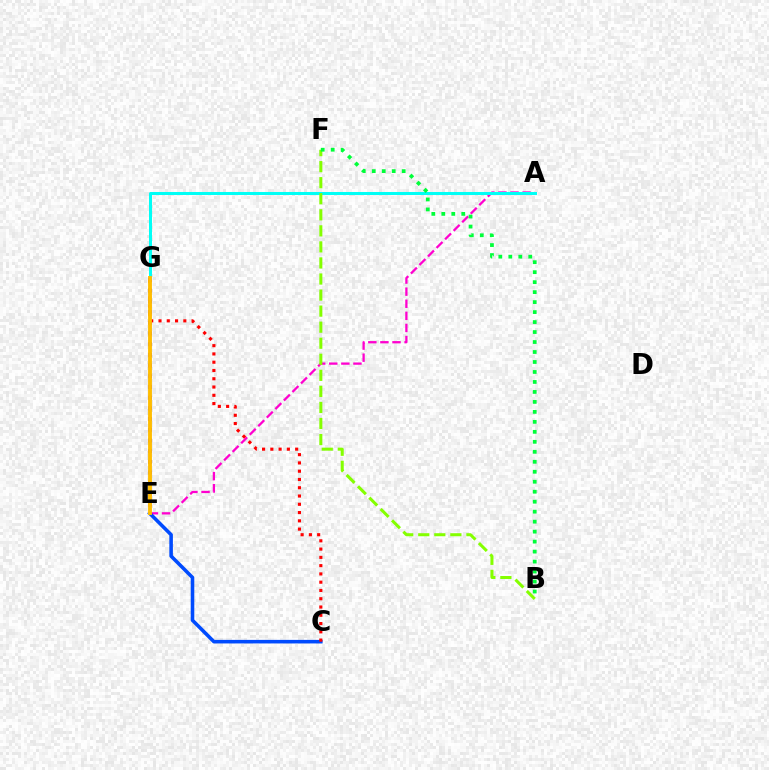{('A', 'E'): [{'color': '#ff00cf', 'line_style': 'dashed', 'thickness': 1.64}], ('E', 'G'): [{'color': '#7200ff', 'line_style': 'dotted', 'thickness': 2.91}, {'color': '#ffbd00', 'line_style': 'solid', 'thickness': 2.79}], ('C', 'E'): [{'color': '#004bff', 'line_style': 'solid', 'thickness': 2.57}], ('C', 'G'): [{'color': '#ff0000', 'line_style': 'dotted', 'thickness': 2.25}], ('A', 'G'): [{'color': '#00fff6', 'line_style': 'solid', 'thickness': 2.17}], ('B', 'F'): [{'color': '#84ff00', 'line_style': 'dashed', 'thickness': 2.18}, {'color': '#00ff39', 'line_style': 'dotted', 'thickness': 2.71}]}